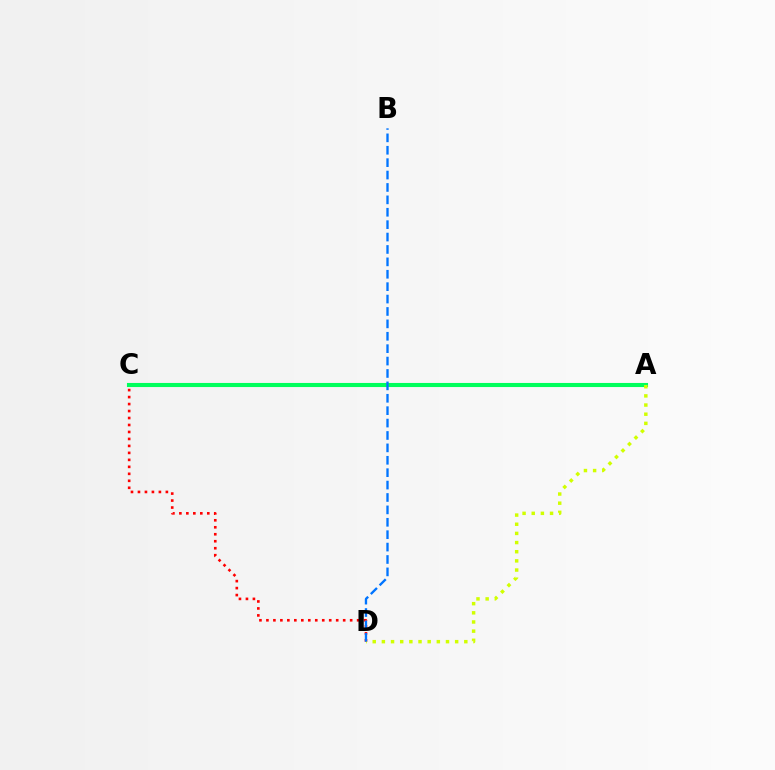{('C', 'D'): [{'color': '#ff0000', 'line_style': 'dotted', 'thickness': 1.9}], ('A', 'C'): [{'color': '#b900ff', 'line_style': 'solid', 'thickness': 2.62}, {'color': '#00ff5c', 'line_style': 'solid', 'thickness': 2.94}], ('A', 'D'): [{'color': '#d1ff00', 'line_style': 'dotted', 'thickness': 2.49}], ('B', 'D'): [{'color': '#0074ff', 'line_style': 'dashed', 'thickness': 1.68}]}